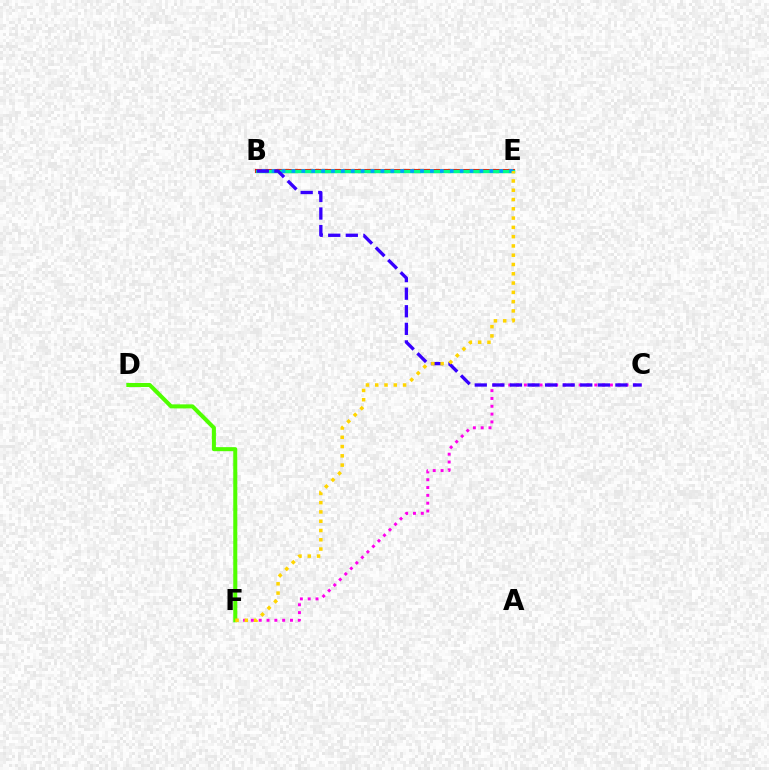{('C', 'F'): [{'color': '#ff00ed', 'line_style': 'dotted', 'thickness': 2.12}], ('B', 'E'): [{'color': '#ff0000', 'line_style': 'solid', 'thickness': 2.95}, {'color': '#00ff86', 'line_style': 'solid', 'thickness': 2.47}, {'color': '#009eff', 'line_style': 'dotted', 'thickness': 2.69}], ('B', 'C'): [{'color': '#3700ff', 'line_style': 'dashed', 'thickness': 2.39}], ('D', 'F'): [{'color': '#4fff00', 'line_style': 'solid', 'thickness': 2.91}], ('E', 'F'): [{'color': '#ffd500', 'line_style': 'dotted', 'thickness': 2.52}]}